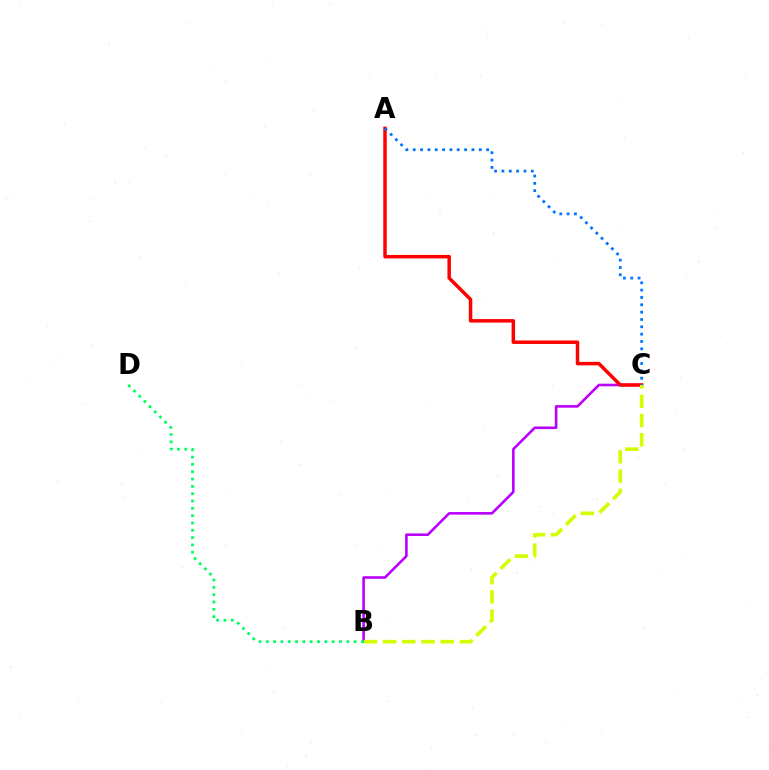{('B', 'C'): [{'color': '#b900ff', 'line_style': 'solid', 'thickness': 1.86}, {'color': '#d1ff00', 'line_style': 'dashed', 'thickness': 2.61}], ('A', 'C'): [{'color': '#ff0000', 'line_style': 'solid', 'thickness': 2.51}, {'color': '#0074ff', 'line_style': 'dotted', 'thickness': 1.99}], ('B', 'D'): [{'color': '#00ff5c', 'line_style': 'dotted', 'thickness': 1.99}]}